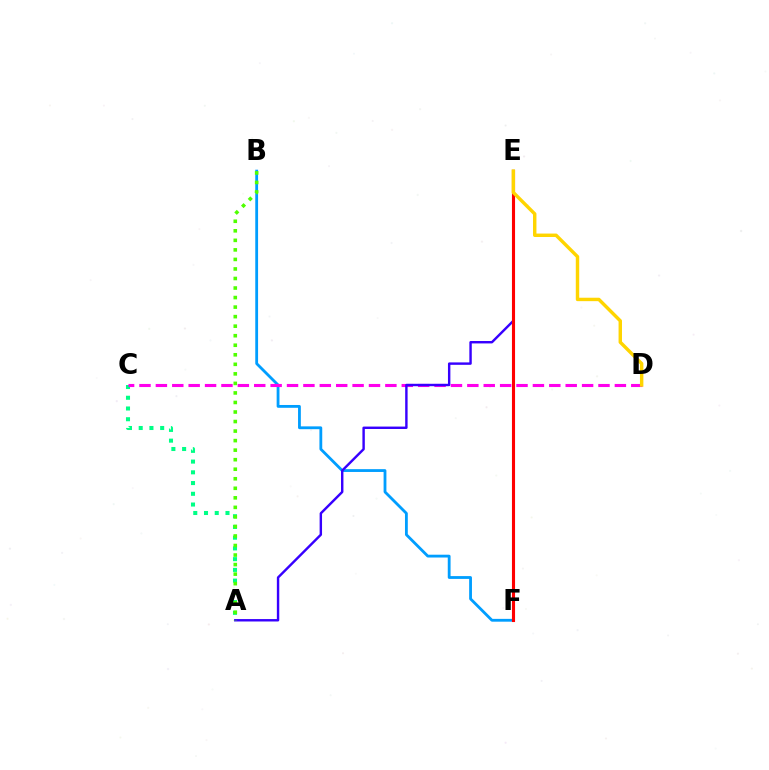{('B', 'F'): [{'color': '#009eff', 'line_style': 'solid', 'thickness': 2.03}], ('A', 'C'): [{'color': '#00ff86', 'line_style': 'dotted', 'thickness': 2.92}], ('C', 'D'): [{'color': '#ff00ed', 'line_style': 'dashed', 'thickness': 2.23}], ('A', 'E'): [{'color': '#3700ff', 'line_style': 'solid', 'thickness': 1.74}], ('E', 'F'): [{'color': '#ff0000', 'line_style': 'solid', 'thickness': 2.23}], ('D', 'E'): [{'color': '#ffd500', 'line_style': 'solid', 'thickness': 2.47}], ('A', 'B'): [{'color': '#4fff00', 'line_style': 'dotted', 'thickness': 2.59}]}